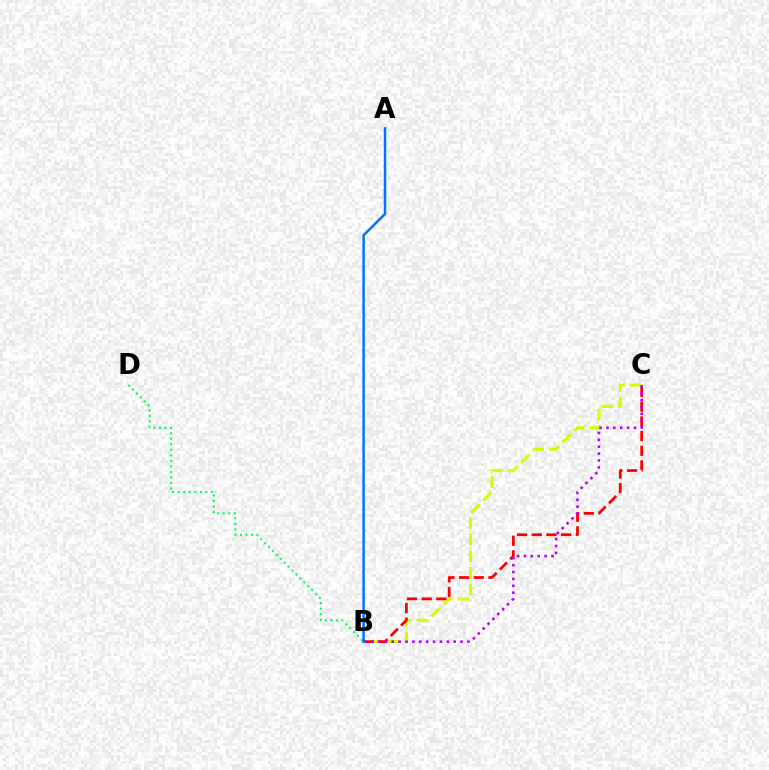{('B', 'C'): [{'color': '#d1ff00', 'line_style': 'dashed', 'thickness': 2.26}, {'color': '#ff0000', 'line_style': 'dashed', 'thickness': 2.0}, {'color': '#b900ff', 'line_style': 'dotted', 'thickness': 1.87}], ('B', 'D'): [{'color': '#00ff5c', 'line_style': 'dotted', 'thickness': 1.5}], ('A', 'B'): [{'color': '#0074ff', 'line_style': 'solid', 'thickness': 1.79}]}